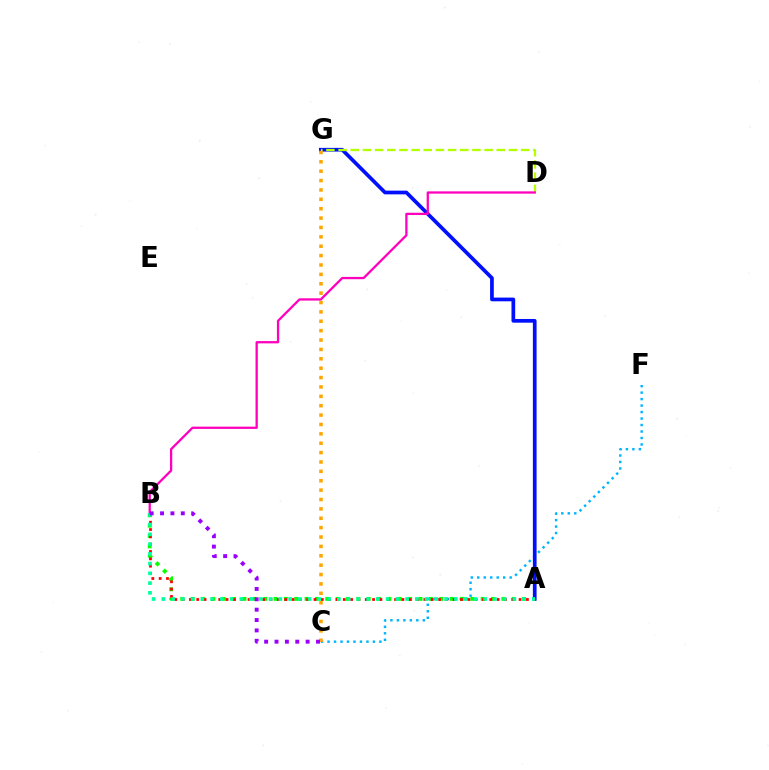{('C', 'F'): [{'color': '#00b5ff', 'line_style': 'dotted', 'thickness': 1.76}], ('A', 'B'): [{'color': '#08ff00', 'line_style': 'dotted', 'thickness': 2.81}, {'color': '#ff0000', 'line_style': 'dotted', 'thickness': 1.99}, {'color': '#00ff9d', 'line_style': 'dotted', 'thickness': 2.65}], ('A', 'G'): [{'color': '#0010ff', 'line_style': 'solid', 'thickness': 2.67}], ('C', 'G'): [{'color': '#ffa500', 'line_style': 'dotted', 'thickness': 2.55}], ('D', 'G'): [{'color': '#b3ff00', 'line_style': 'dashed', 'thickness': 1.65}], ('B', 'D'): [{'color': '#ff00bd', 'line_style': 'solid', 'thickness': 1.64}], ('B', 'C'): [{'color': '#9b00ff', 'line_style': 'dotted', 'thickness': 2.82}]}